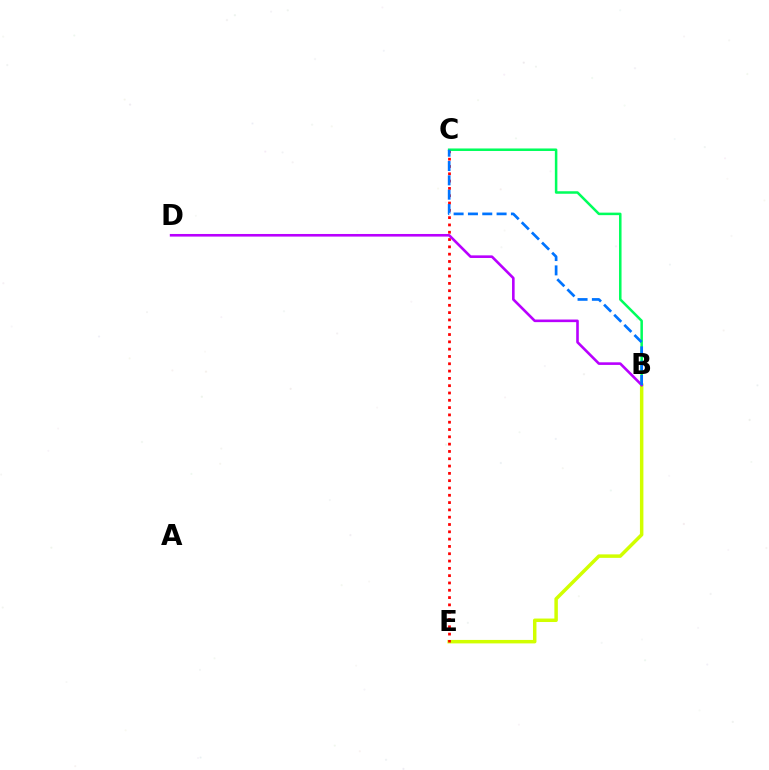{('B', 'E'): [{'color': '#d1ff00', 'line_style': 'solid', 'thickness': 2.5}], ('C', 'E'): [{'color': '#ff0000', 'line_style': 'dotted', 'thickness': 1.99}], ('B', 'C'): [{'color': '#00ff5c', 'line_style': 'solid', 'thickness': 1.81}, {'color': '#0074ff', 'line_style': 'dashed', 'thickness': 1.95}], ('B', 'D'): [{'color': '#b900ff', 'line_style': 'solid', 'thickness': 1.88}]}